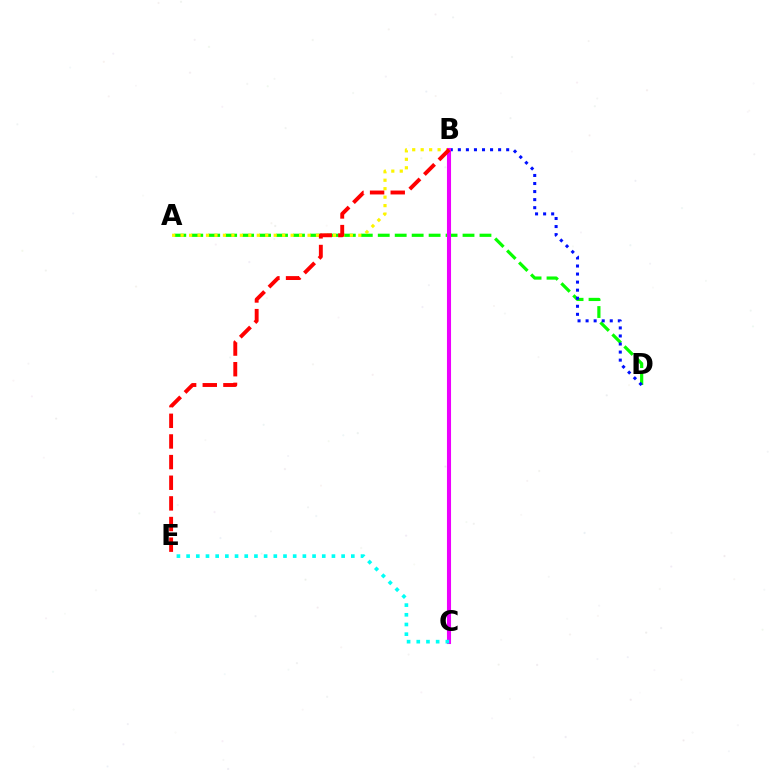{('A', 'D'): [{'color': '#08ff00', 'line_style': 'dashed', 'thickness': 2.3}], ('A', 'B'): [{'color': '#fcf500', 'line_style': 'dotted', 'thickness': 2.3}], ('B', 'D'): [{'color': '#0010ff', 'line_style': 'dotted', 'thickness': 2.19}], ('B', 'C'): [{'color': '#ee00ff', 'line_style': 'solid', 'thickness': 2.93}], ('B', 'E'): [{'color': '#ff0000', 'line_style': 'dashed', 'thickness': 2.8}], ('C', 'E'): [{'color': '#00fff6', 'line_style': 'dotted', 'thickness': 2.63}]}